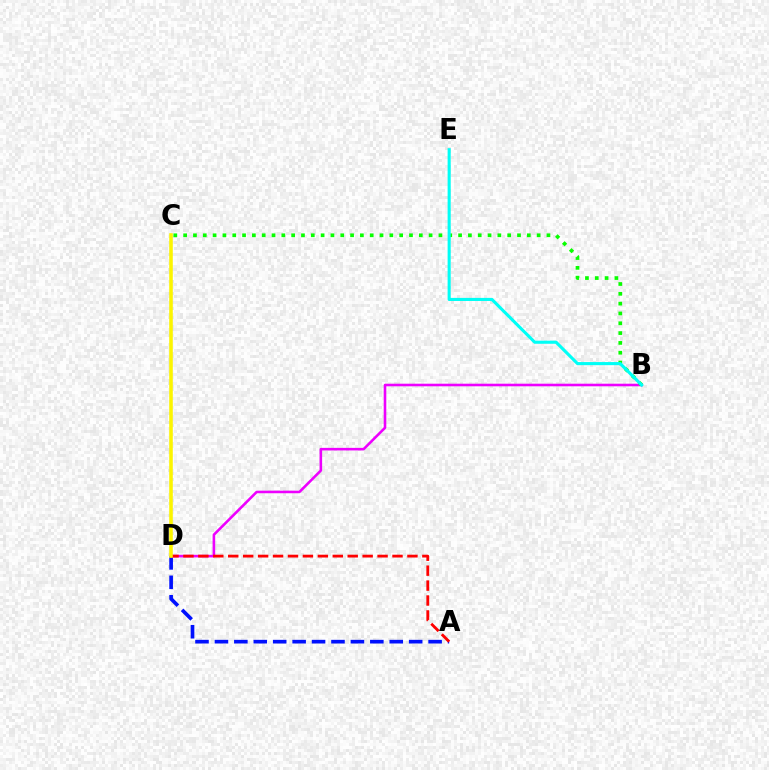{('A', 'D'): [{'color': '#0010ff', 'line_style': 'dashed', 'thickness': 2.64}, {'color': '#ff0000', 'line_style': 'dashed', 'thickness': 2.03}], ('B', 'D'): [{'color': '#ee00ff', 'line_style': 'solid', 'thickness': 1.87}], ('B', 'C'): [{'color': '#08ff00', 'line_style': 'dotted', 'thickness': 2.67}], ('B', 'E'): [{'color': '#00fff6', 'line_style': 'solid', 'thickness': 2.23}], ('C', 'D'): [{'color': '#fcf500', 'line_style': 'solid', 'thickness': 2.58}]}